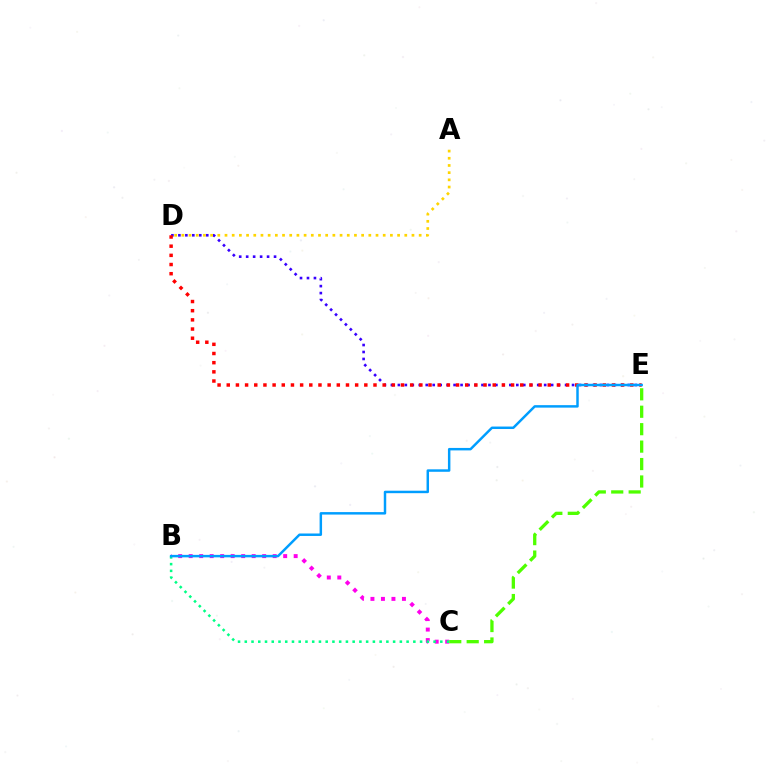{('B', 'C'): [{'color': '#ff00ed', 'line_style': 'dotted', 'thickness': 2.85}, {'color': '#00ff86', 'line_style': 'dotted', 'thickness': 1.83}], ('D', 'E'): [{'color': '#3700ff', 'line_style': 'dotted', 'thickness': 1.89}, {'color': '#ff0000', 'line_style': 'dotted', 'thickness': 2.49}], ('B', 'E'): [{'color': '#009eff', 'line_style': 'solid', 'thickness': 1.78}], ('A', 'D'): [{'color': '#ffd500', 'line_style': 'dotted', 'thickness': 1.95}], ('C', 'E'): [{'color': '#4fff00', 'line_style': 'dashed', 'thickness': 2.37}]}